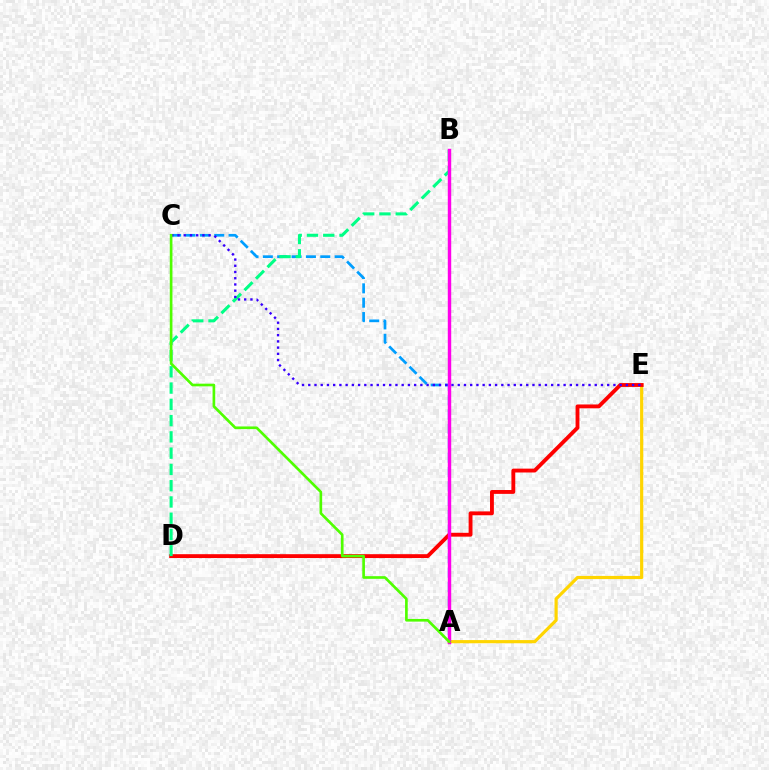{('A', 'E'): [{'color': '#ffd500', 'line_style': 'solid', 'thickness': 2.28}], ('A', 'C'): [{'color': '#009eff', 'line_style': 'dashed', 'thickness': 1.95}, {'color': '#4fff00', 'line_style': 'solid', 'thickness': 1.92}], ('D', 'E'): [{'color': '#ff0000', 'line_style': 'solid', 'thickness': 2.78}], ('B', 'D'): [{'color': '#00ff86', 'line_style': 'dashed', 'thickness': 2.21}], ('A', 'B'): [{'color': '#ff00ed', 'line_style': 'solid', 'thickness': 2.47}], ('C', 'E'): [{'color': '#3700ff', 'line_style': 'dotted', 'thickness': 1.69}]}